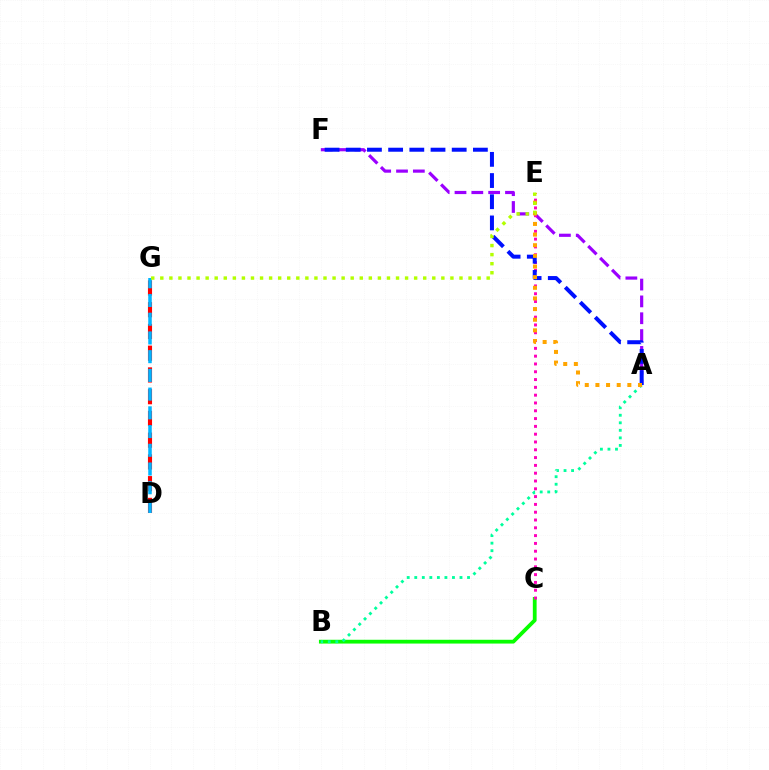{('A', 'F'): [{'color': '#9b00ff', 'line_style': 'dashed', 'thickness': 2.29}, {'color': '#0010ff', 'line_style': 'dashed', 'thickness': 2.88}], ('B', 'C'): [{'color': '#08ff00', 'line_style': 'solid', 'thickness': 2.73}], ('D', 'G'): [{'color': '#ff0000', 'line_style': 'dashed', 'thickness': 2.95}, {'color': '#00b5ff', 'line_style': 'dashed', 'thickness': 2.54}], ('C', 'E'): [{'color': '#ff00bd', 'line_style': 'dotted', 'thickness': 2.12}], ('A', 'B'): [{'color': '#00ff9d', 'line_style': 'dotted', 'thickness': 2.05}], ('A', 'E'): [{'color': '#ffa500', 'line_style': 'dotted', 'thickness': 2.89}], ('E', 'G'): [{'color': '#b3ff00', 'line_style': 'dotted', 'thickness': 2.46}]}